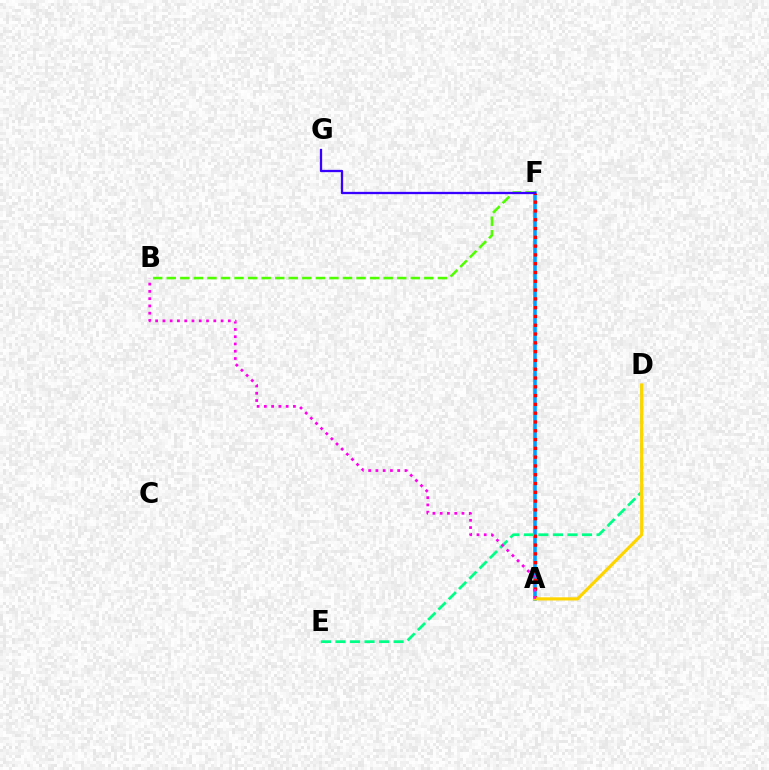{('A', 'F'): [{'color': '#009eff', 'line_style': 'solid', 'thickness': 2.58}, {'color': '#ff0000', 'line_style': 'dotted', 'thickness': 2.39}], ('D', 'E'): [{'color': '#00ff86', 'line_style': 'dashed', 'thickness': 1.98}], ('B', 'F'): [{'color': '#4fff00', 'line_style': 'dashed', 'thickness': 1.84}], ('F', 'G'): [{'color': '#3700ff', 'line_style': 'solid', 'thickness': 1.65}], ('A', 'D'): [{'color': '#ffd500', 'line_style': 'solid', 'thickness': 2.28}], ('A', 'B'): [{'color': '#ff00ed', 'line_style': 'dotted', 'thickness': 1.98}]}